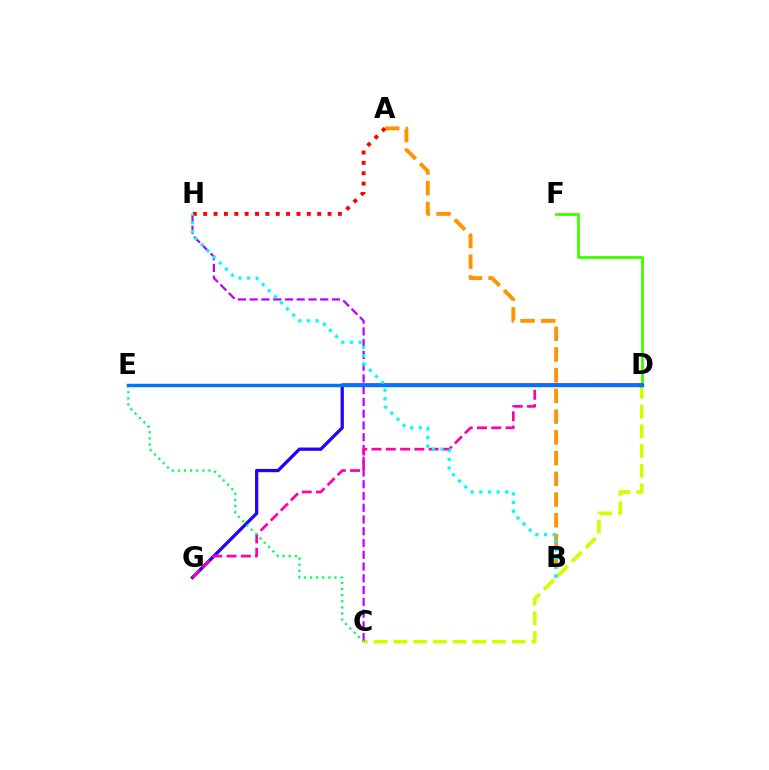{('C', 'D'): [{'color': '#d1ff00', 'line_style': 'dashed', 'thickness': 2.68}], ('A', 'B'): [{'color': '#ff9400', 'line_style': 'dashed', 'thickness': 2.82}], ('C', 'H'): [{'color': '#b900ff', 'line_style': 'dashed', 'thickness': 1.6}], ('D', 'F'): [{'color': '#3dff00', 'line_style': 'solid', 'thickness': 2.03}], ('D', 'G'): [{'color': '#2500ff', 'line_style': 'solid', 'thickness': 2.36}, {'color': '#ff00ac', 'line_style': 'dashed', 'thickness': 1.94}], ('A', 'H'): [{'color': '#ff0000', 'line_style': 'dotted', 'thickness': 2.82}], ('B', 'H'): [{'color': '#00fff6', 'line_style': 'dotted', 'thickness': 2.34}], ('C', 'E'): [{'color': '#00ff5c', 'line_style': 'dotted', 'thickness': 1.66}], ('D', 'E'): [{'color': '#0074ff', 'line_style': 'solid', 'thickness': 2.47}]}